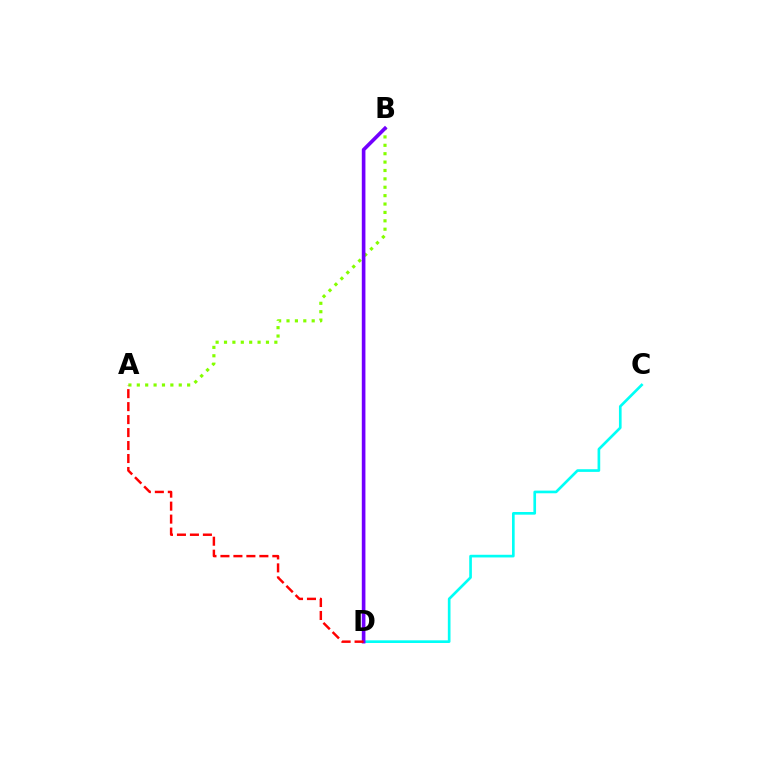{('C', 'D'): [{'color': '#00fff6', 'line_style': 'solid', 'thickness': 1.92}], ('A', 'B'): [{'color': '#84ff00', 'line_style': 'dotted', 'thickness': 2.28}], ('B', 'D'): [{'color': '#7200ff', 'line_style': 'solid', 'thickness': 2.61}], ('A', 'D'): [{'color': '#ff0000', 'line_style': 'dashed', 'thickness': 1.76}]}